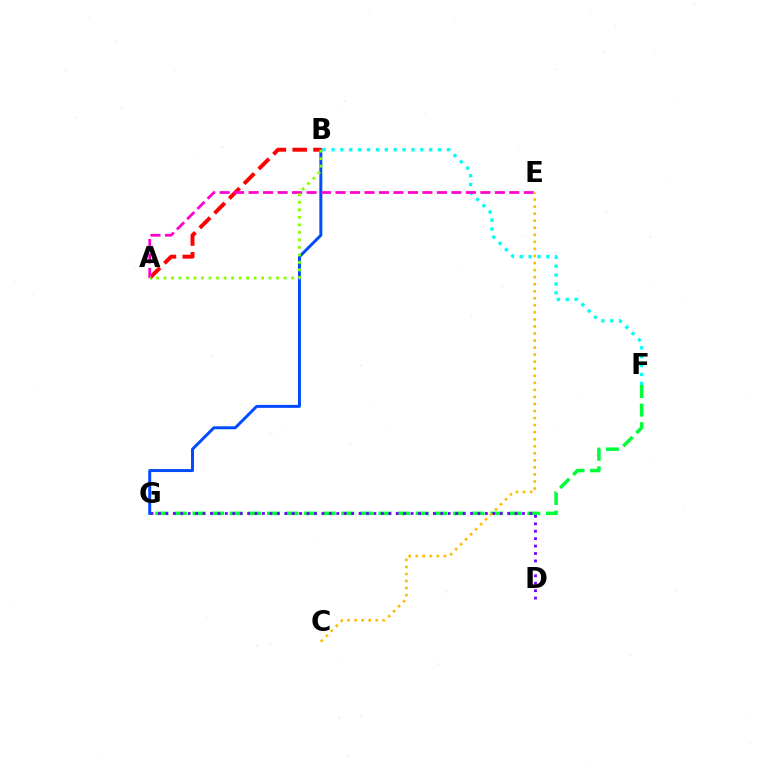{('F', 'G'): [{'color': '#00ff39', 'line_style': 'dashed', 'thickness': 2.53}], ('D', 'G'): [{'color': '#7200ff', 'line_style': 'dotted', 'thickness': 2.02}], ('B', 'F'): [{'color': '#00fff6', 'line_style': 'dotted', 'thickness': 2.41}], ('B', 'G'): [{'color': '#004bff', 'line_style': 'solid', 'thickness': 2.13}], ('A', 'B'): [{'color': '#ff0000', 'line_style': 'dashed', 'thickness': 2.83}, {'color': '#84ff00', 'line_style': 'dotted', 'thickness': 2.04}], ('A', 'E'): [{'color': '#ff00cf', 'line_style': 'dashed', 'thickness': 1.97}], ('C', 'E'): [{'color': '#ffbd00', 'line_style': 'dotted', 'thickness': 1.91}]}